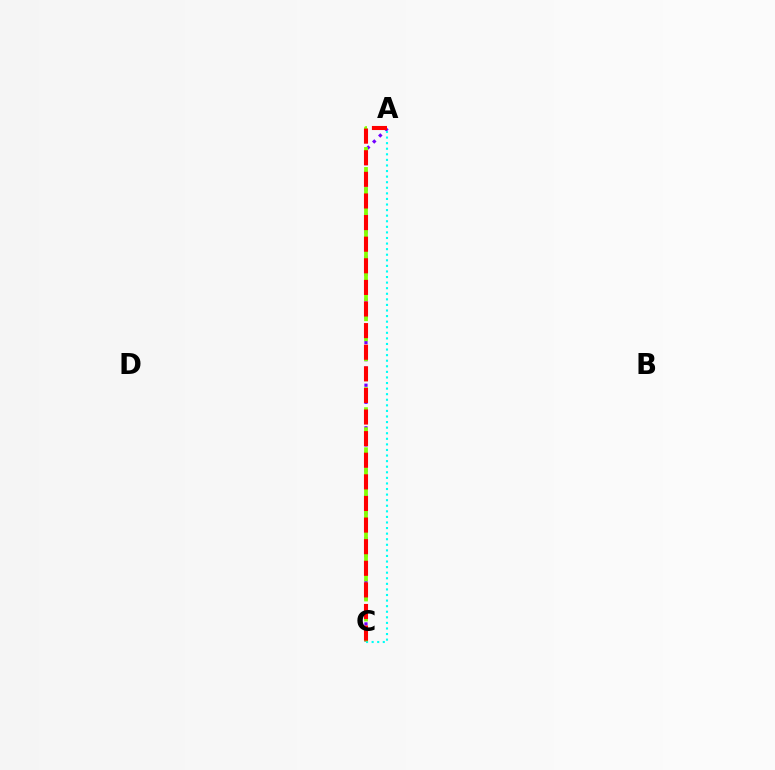{('A', 'C'): [{'color': '#7200ff', 'line_style': 'dotted', 'thickness': 2.32}, {'color': '#00fff6', 'line_style': 'dotted', 'thickness': 1.52}, {'color': '#84ff00', 'line_style': 'dashed', 'thickness': 2.72}, {'color': '#ff0000', 'line_style': 'dashed', 'thickness': 2.94}]}